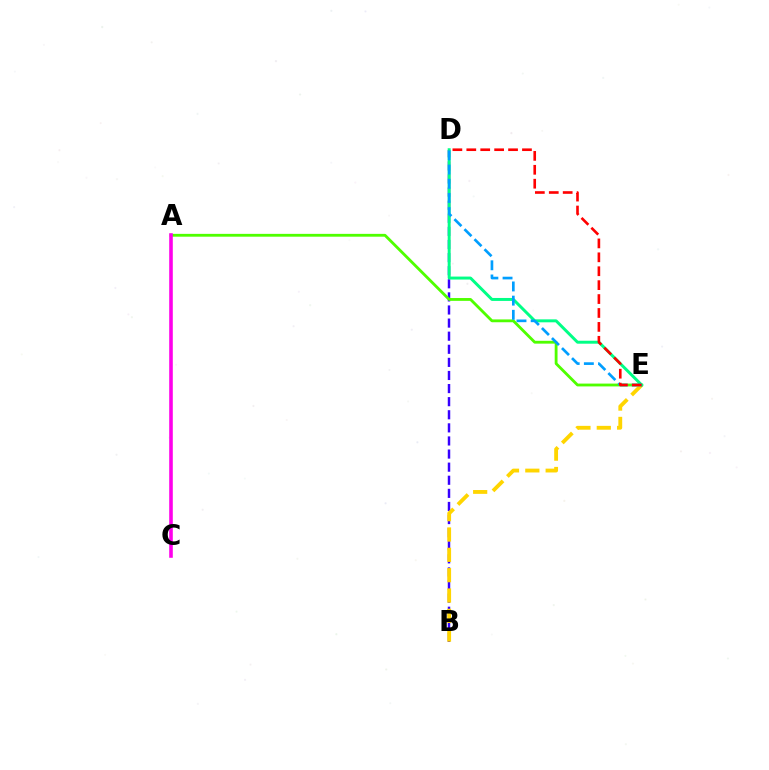{('B', 'D'): [{'color': '#3700ff', 'line_style': 'dashed', 'thickness': 1.78}], ('A', 'E'): [{'color': '#4fff00', 'line_style': 'solid', 'thickness': 2.03}], ('A', 'C'): [{'color': '#ff00ed', 'line_style': 'solid', 'thickness': 2.59}], ('B', 'E'): [{'color': '#ffd500', 'line_style': 'dashed', 'thickness': 2.76}], ('D', 'E'): [{'color': '#00ff86', 'line_style': 'solid', 'thickness': 2.13}, {'color': '#009eff', 'line_style': 'dashed', 'thickness': 1.93}, {'color': '#ff0000', 'line_style': 'dashed', 'thickness': 1.89}]}